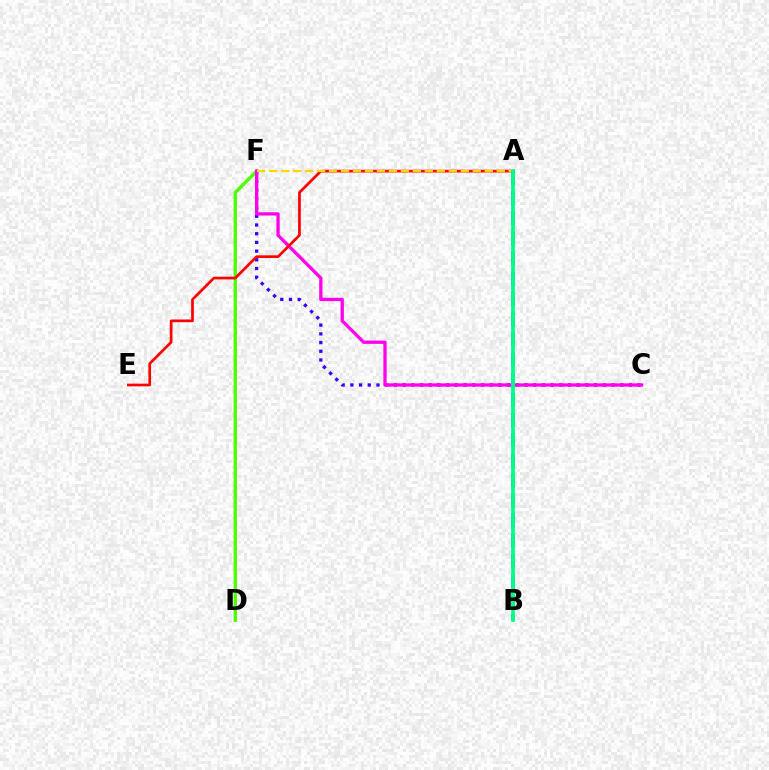{('C', 'F'): [{'color': '#3700ff', 'line_style': 'dotted', 'thickness': 2.37}, {'color': '#ff00ed', 'line_style': 'solid', 'thickness': 2.37}], ('D', 'F'): [{'color': '#4fff00', 'line_style': 'solid', 'thickness': 2.44}], ('A', 'B'): [{'color': '#009eff', 'line_style': 'dashed', 'thickness': 2.74}, {'color': '#00ff86', 'line_style': 'solid', 'thickness': 2.65}], ('A', 'E'): [{'color': '#ff0000', 'line_style': 'solid', 'thickness': 1.94}], ('A', 'F'): [{'color': '#ffd500', 'line_style': 'dashed', 'thickness': 1.63}]}